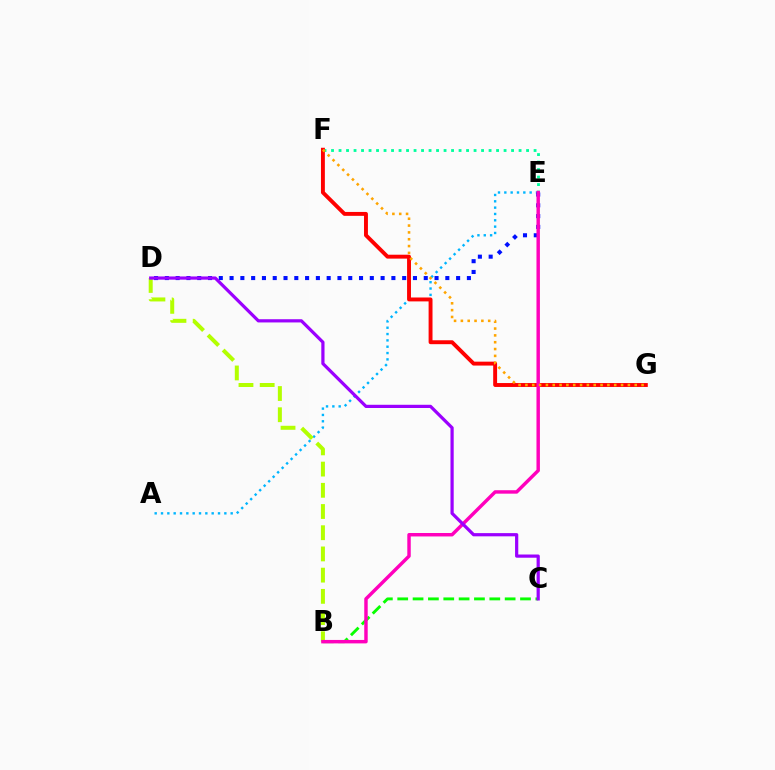{('E', 'F'): [{'color': '#00ff9d', 'line_style': 'dotted', 'thickness': 2.04}], ('A', 'E'): [{'color': '#00b5ff', 'line_style': 'dotted', 'thickness': 1.72}], ('B', 'C'): [{'color': '#08ff00', 'line_style': 'dashed', 'thickness': 2.08}], ('F', 'G'): [{'color': '#ff0000', 'line_style': 'solid', 'thickness': 2.81}, {'color': '#ffa500', 'line_style': 'dotted', 'thickness': 1.86}], ('B', 'D'): [{'color': '#b3ff00', 'line_style': 'dashed', 'thickness': 2.88}], ('D', 'E'): [{'color': '#0010ff', 'line_style': 'dotted', 'thickness': 2.93}], ('B', 'E'): [{'color': '#ff00bd', 'line_style': 'solid', 'thickness': 2.48}], ('C', 'D'): [{'color': '#9b00ff', 'line_style': 'solid', 'thickness': 2.32}]}